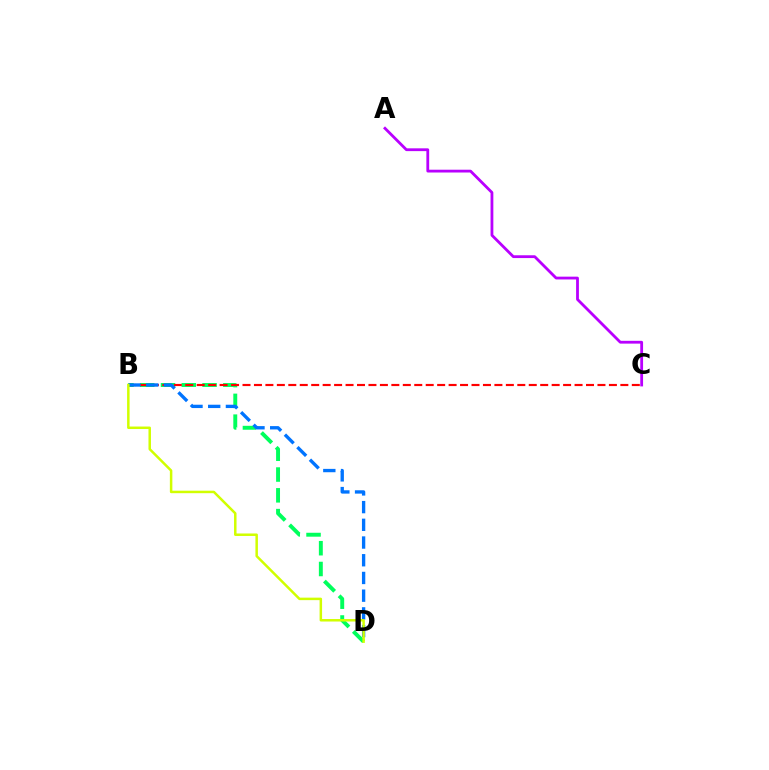{('B', 'D'): [{'color': '#00ff5c', 'line_style': 'dashed', 'thickness': 2.82}, {'color': '#0074ff', 'line_style': 'dashed', 'thickness': 2.41}, {'color': '#d1ff00', 'line_style': 'solid', 'thickness': 1.8}], ('B', 'C'): [{'color': '#ff0000', 'line_style': 'dashed', 'thickness': 1.56}], ('A', 'C'): [{'color': '#b900ff', 'line_style': 'solid', 'thickness': 2.01}]}